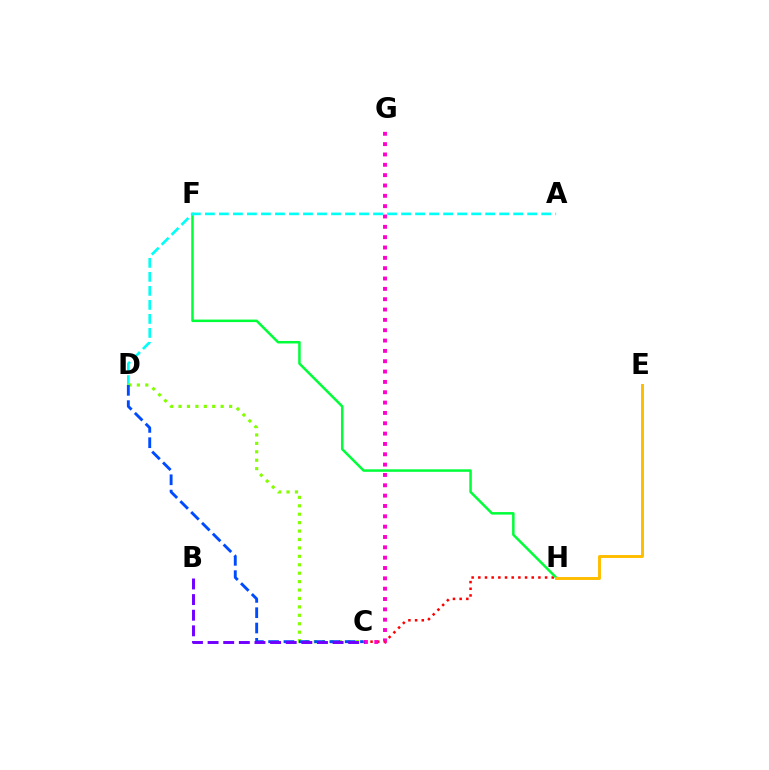{('C', 'H'): [{'color': '#ff0000', 'line_style': 'dotted', 'thickness': 1.81}], ('F', 'H'): [{'color': '#00ff39', 'line_style': 'solid', 'thickness': 1.81}], ('C', 'G'): [{'color': '#ff00cf', 'line_style': 'dotted', 'thickness': 2.81}], ('A', 'D'): [{'color': '#00fff6', 'line_style': 'dashed', 'thickness': 1.9}], ('C', 'D'): [{'color': '#84ff00', 'line_style': 'dotted', 'thickness': 2.29}, {'color': '#004bff', 'line_style': 'dashed', 'thickness': 2.08}], ('E', 'H'): [{'color': '#ffbd00', 'line_style': 'solid', 'thickness': 2.11}], ('B', 'C'): [{'color': '#7200ff', 'line_style': 'dashed', 'thickness': 2.12}]}